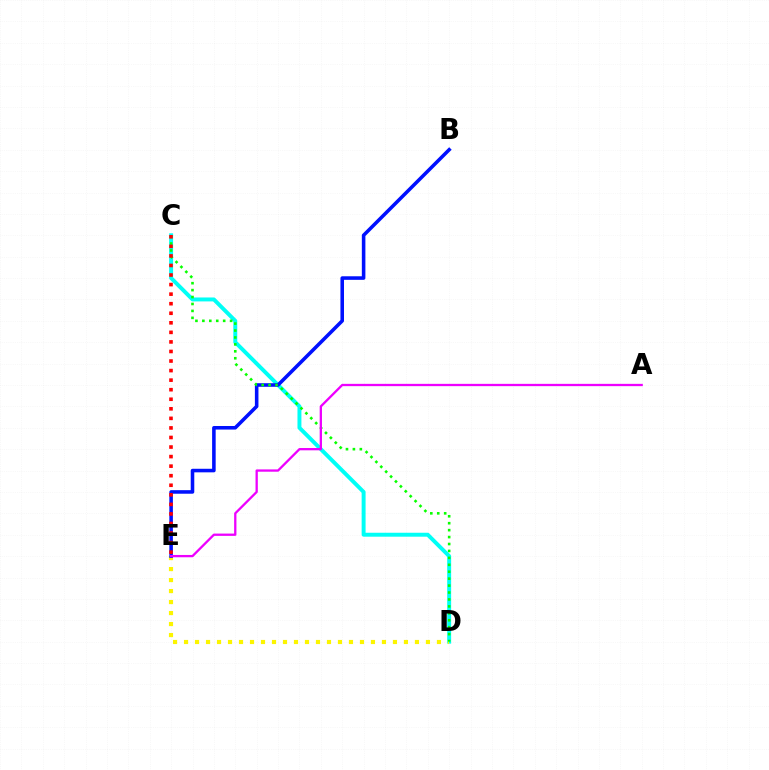{('C', 'D'): [{'color': '#00fff6', 'line_style': 'solid', 'thickness': 2.84}, {'color': '#08ff00', 'line_style': 'dotted', 'thickness': 1.88}], ('D', 'E'): [{'color': '#fcf500', 'line_style': 'dotted', 'thickness': 2.99}], ('B', 'E'): [{'color': '#0010ff', 'line_style': 'solid', 'thickness': 2.56}], ('C', 'E'): [{'color': '#ff0000', 'line_style': 'dotted', 'thickness': 2.6}], ('A', 'E'): [{'color': '#ee00ff', 'line_style': 'solid', 'thickness': 1.65}]}